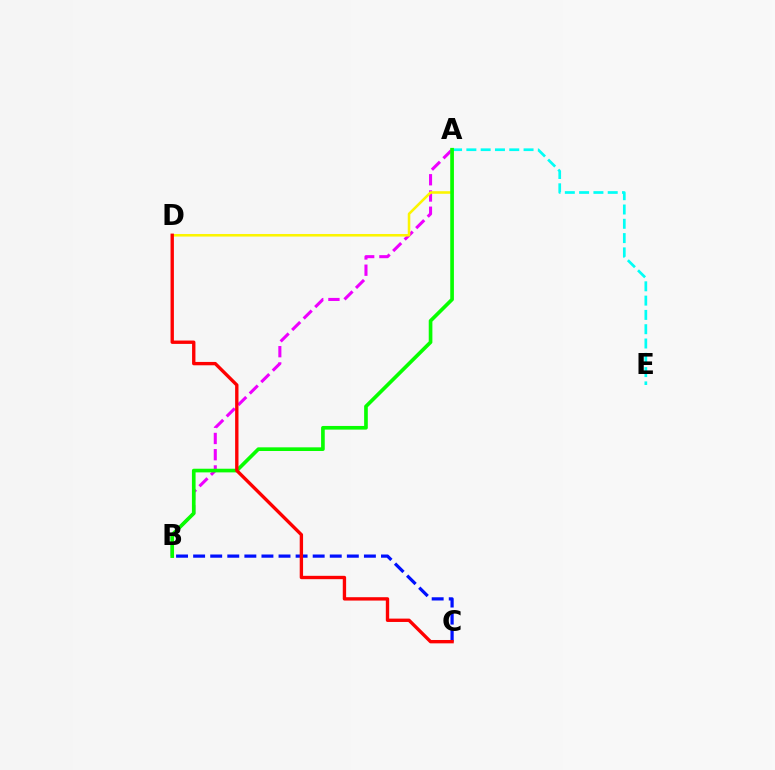{('A', 'B'): [{'color': '#ee00ff', 'line_style': 'dashed', 'thickness': 2.21}, {'color': '#08ff00', 'line_style': 'solid', 'thickness': 2.63}], ('A', 'E'): [{'color': '#00fff6', 'line_style': 'dashed', 'thickness': 1.94}], ('A', 'D'): [{'color': '#fcf500', 'line_style': 'solid', 'thickness': 1.85}], ('B', 'C'): [{'color': '#0010ff', 'line_style': 'dashed', 'thickness': 2.32}], ('C', 'D'): [{'color': '#ff0000', 'line_style': 'solid', 'thickness': 2.42}]}